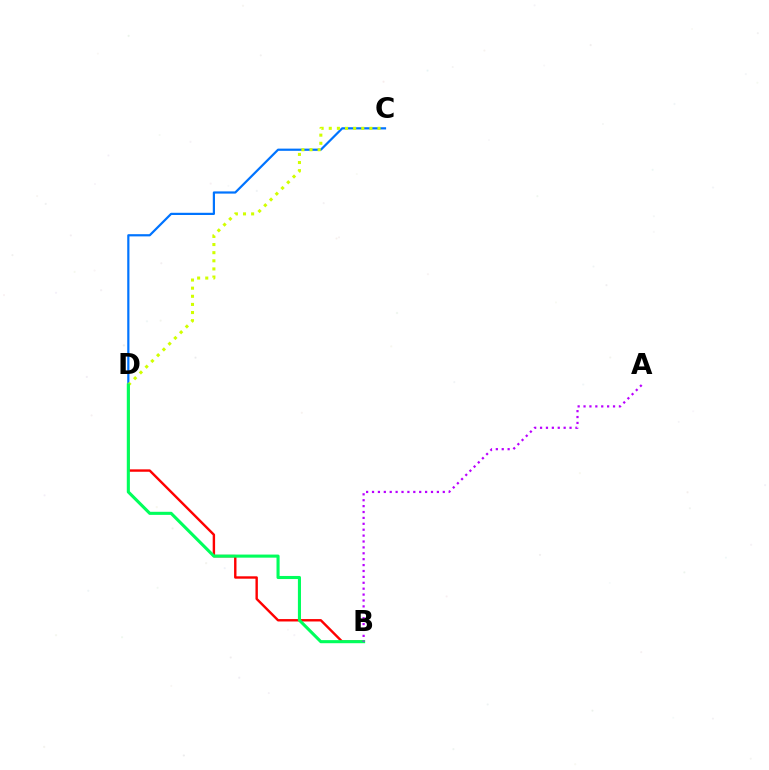{('C', 'D'): [{'color': '#0074ff', 'line_style': 'solid', 'thickness': 1.59}, {'color': '#d1ff00', 'line_style': 'dotted', 'thickness': 2.21}], ('B', 'D'): [{'color': '#ff0000', 'line_style': 'solid', 'thickness': 1.73}, {'color': '#00ff5c', 'line_style': 'solid', 'thickness': 2.22}], ('A', 'B'): [{'color': '#b900ff', 'line_style': 'dotted', 'thickness': 1.6}]}